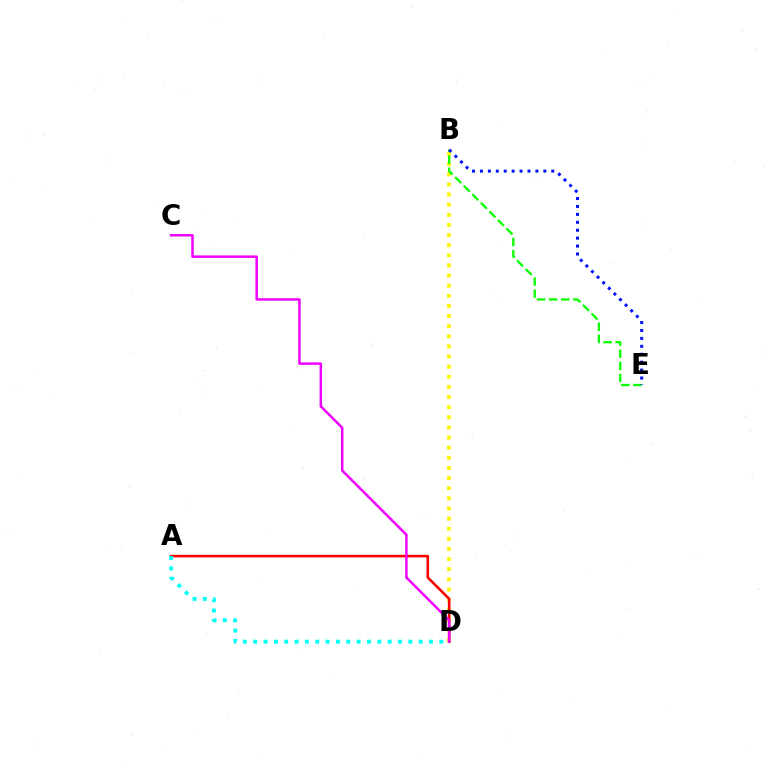{('B', 'D'): [{'color': '#fcf500', 'line_style': 'dotted', 'thickness': 2.75}], ('A', 'D'): [{'color': '#ff0000', 'line_style': 'solid', 'thickness': 1.88}, {'color': '#00fff6', 'line_style': 'dotted', 'thickness': 2.81}], ('C', 'D'): [{'color': '#ee00ff', 'line_style': 'solid', 'thickness': 1.79}], ('B', 'E'): [{'color': '#08ff00', 'line_style': 'dashed', 'thickness': 1.64}, {'color': '#0010ff', 'line_style': 'dotted', 'thickness': 2.15}]}